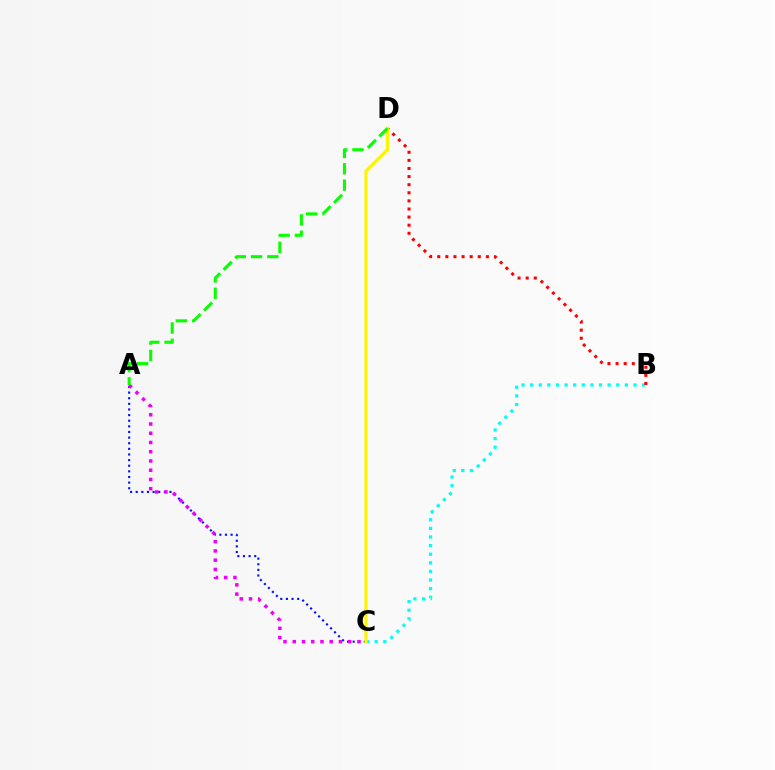{('A', 'C'): [{'color': '#0010ff', 'line_style': 'dotted', 'thickness': 1.53}, {'color': '#ee00ff', 'line_style': 'dotted', 'thickness': 2.51}], ('B', 'C'): [{'color': '#00fff6', 'line_style': 'dotted', 'thickness': 2.34}], ('B', 'D'): [{'color': '#ff0000', 'line_style': 'dotted', 'thickness': 2.2}], ('C', 'D'): [{'color': '#fcf500', 'line_style': 'solid', 'thickness': 2.31}], ('A', 'D'): [{'color': '#08ff00', 'line_style': 'dashed', 'thickness': 2.22}]}